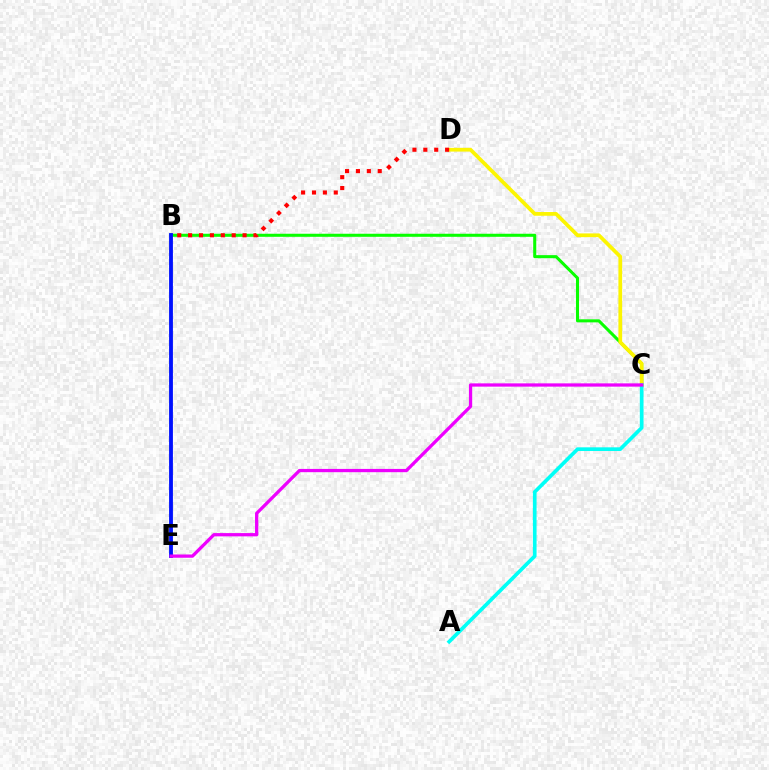{('B', 'C'): [{'color': '#08ff00', 'line_style': 'solid', 'thickness': 2.2}], ('B', 'E'): [{'color': '#0010ff', 'line_style': 'solid', 'thickness': 2.76}], ('C', 'D'): [{'color': '#fcf500', 'line_style': 'solid', 'thickness': 2.69}], ('B', 'D'): [{'color': '#ff0000', 'line_style': 'dotted', 'thickness': 2.96}], ('A', 'C'): [{'color': '#00fff6', 'line_style': 'solid', 'thickness': 2.65}], ('C', 'E'): [{'color': '#ee00ff', 'line_style': 'solid', 'thickness': 2.35}]}